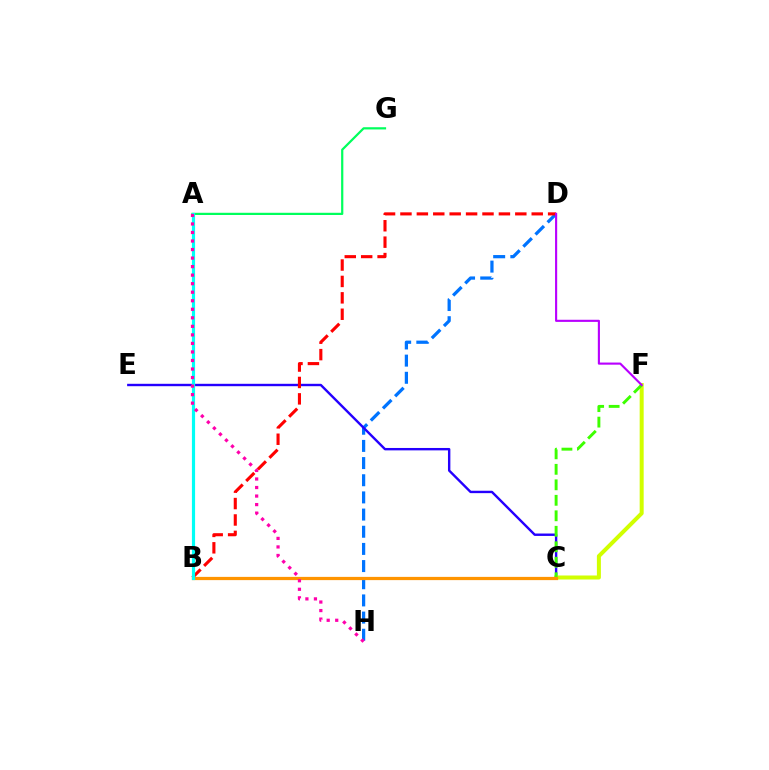{('D', 'H'): [{'color': '#0074ff', 'line_style': 'dashed', 'thickness': 2.33}], ('C', 'E'): [{'color': '#2500ff', 'line_style': 'solid', 'thickness': 1.73}], ('C', 'F'): [{'color': '#d1ff00', 'line_style': 'solid', 'thickness': 2.88}, {'color': '#3dff00', 'line_style': 'dashed', 'thickness': 2.1}], ('A', 'G'): [{'color': '#00ff5c', 'line_style': 'solid', 'thickness': 1.6}], ('B', 'D'): [{'color': '#ff0000', 'line_style': 'dashed', 'thickness': 2.23}], ('B', 'C'): [{'color': '#ff9400', 'line_style': 'solid', 'thickness': 2.33}], ('A', 'B'): [{'color': '#00fff6', 'line_style': 'solid', 'thickness': 2.28}], ('D', 'F'): [{'color': '#b900ff', 'line_style': 'solid', 'thickness': 1.53}], ('A', 'H'): [{'color': '#ff00ac', 'line_style': 'dotted', 'thickness': 2.32}]}